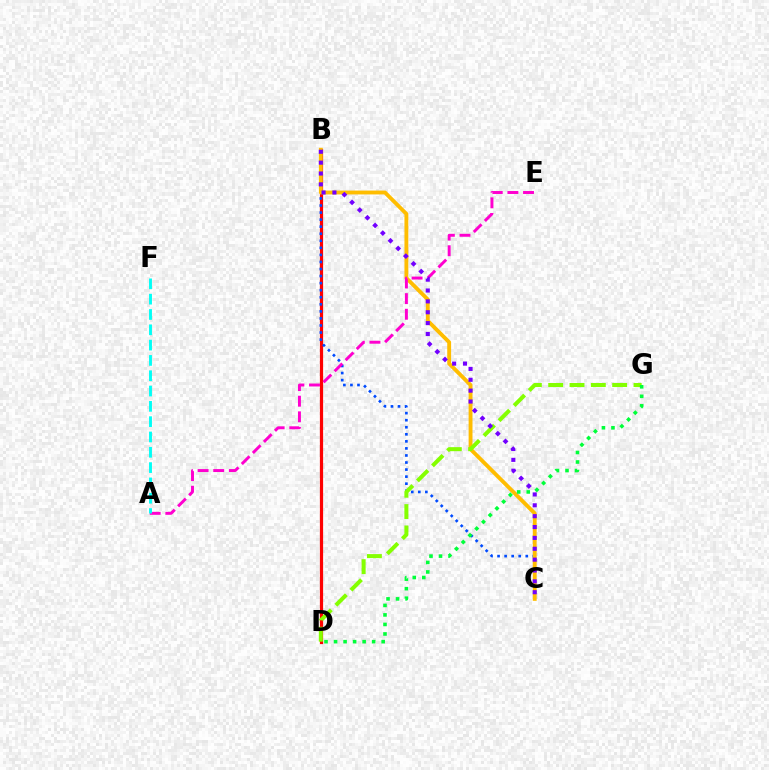{('B', 'D'): [{'color': '#ff0000', 'line_style': 'solid', 'thickness': 2.31}], ('B', 'C'): [{'color': '#004bff', 'line_style': 'dotted', 'thickness': 1.92}, {'color': '#ffbd00', 'line_style': 'solid', 'thickness': 2.79}, {'color': '#7200ff', 'line_style': 'dotted', 'thickness': 2.95}], ('D', 'G'): [{'color': '#84ff00', 'line_style': 'dashed', 'thickness': 2.9}, {'color': '#00ff39', 'line_style': 'dotted', 'thickness': 2.59}], ('A', 'E'): [{'color': '#ff00cf', 'line_style': 'dashed', 'thickness': 2.12}], ('A', 'F'): [{'color': '#00fff6', 'line_style': 'dashed', 'thickness': 2.08}]}